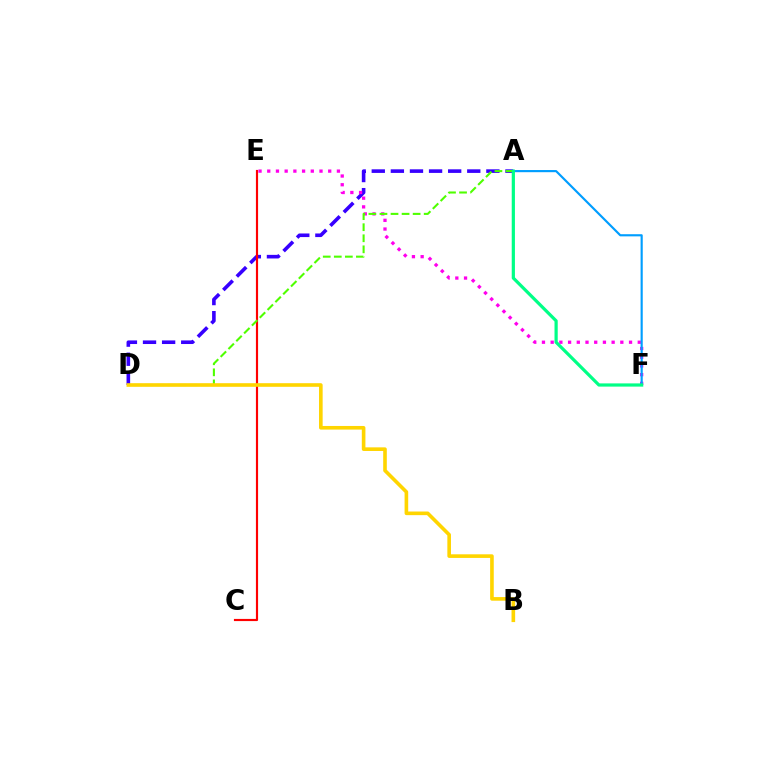{('A', 'D'): [{'color': '#3700ff', 'line_style': 'dashed', 'thickness': 2.59}, {'color': '#4fff00', 'line_style': 'dashed', 'thickness': 1.5}], ('C', 'E'): [{'color': '#ff0000', 'line_style': 'solid', 'thickness': 1.56}], ('E', 'F'): [{'color': '#ff00ed', 'line_style': 'dotted', 'thickness': 2.37}], ('A', 'F'): [{'color': '#009eff', 'line_style': 'solid', 'thickness': 1.55}, {'color': '#00ff86', 'line_style': 'solid', 'thickness': 2.31}], ('B', 'D'): [{'color': '#ffd500', 'line_style': 'solid', 'thickness': 2.61}]}